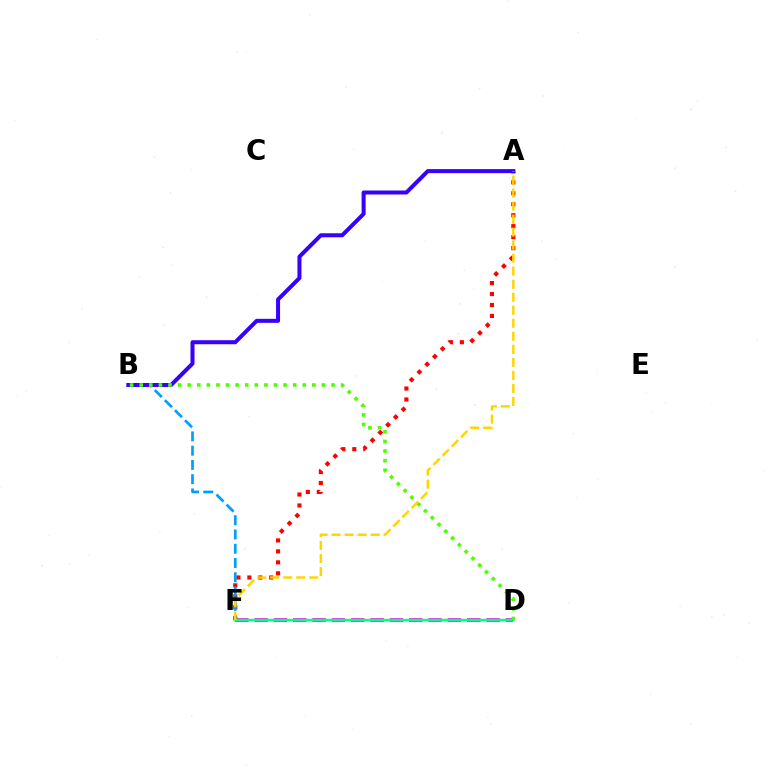{('A', 'F'): [{'color': '#ff0000', 'line_style': 'dotted', 'thickness': 2.98}, {'color': '#ffd500', 'line_style': 'dashed', 'thickness': 1.77}], ('D', 'F'): [{'color': '#ff00ed', 'line_style': 'dashed', 'thickness': 2.63}, {'color': '#00ff86', 'line_style': 'solid', 'thickness': 1.73}], ('B', 'F'): [{'color': '#009eff', 'line_style': 'dashed', 'thickness': 1.94}], ('A', 'B'): [{'color': '#3700ff', 'line_style': 'solid', 'thickness': 2.89}], ('B', 'D'): [{'color': '#4fff00', 'line_style': 'dotted', 'thickness': 2.61}]}